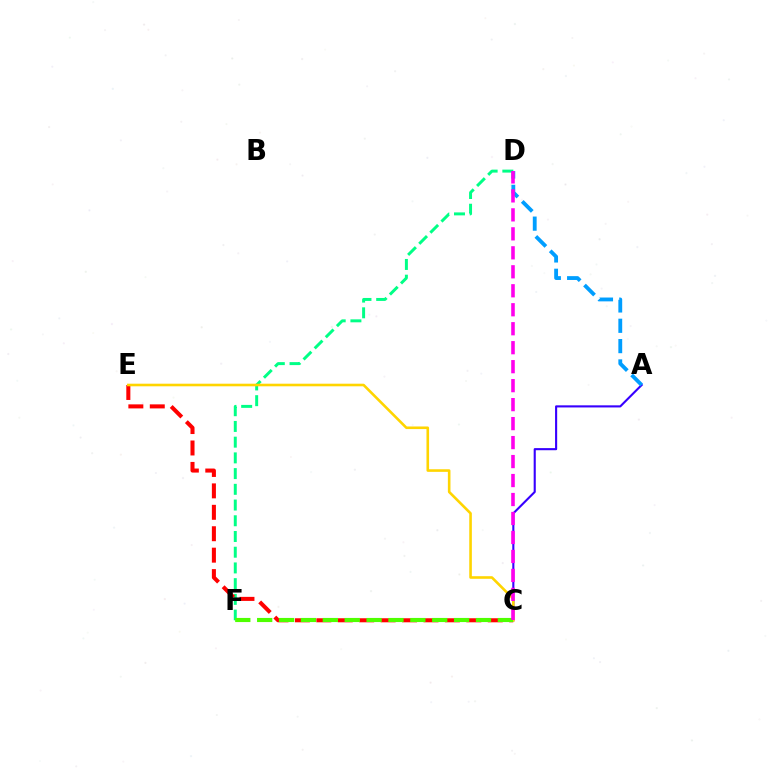{('D', 'F'): [{'color': '#00ff86', 'line_style': 'dashed', 'thickness': 2.14}], ('A', 'C'): [{'color': '#3700ff', 'line_style': 'solid', 'thickness': 1.52}], ('C', 'E'): [{'color': '#ff0000', 'line_style': 'dashed', 'thickness': 2.91}, {'color': '#ffd500', 'line_style': 'solid', 'thickness': 1.87}], ('A', 'D'): [{'color': '#009eff', 'line_style': 'dashed', 'thickness': 2.76}], ('C', 'F'): [{'color': '#4fff00', 'line_style': 'dashed', 'thickness': 2.97}], ('C', 'D'): [{'color': '#ff00ed', 'line_style': 'dashed', 'thickness': 2.58}]}